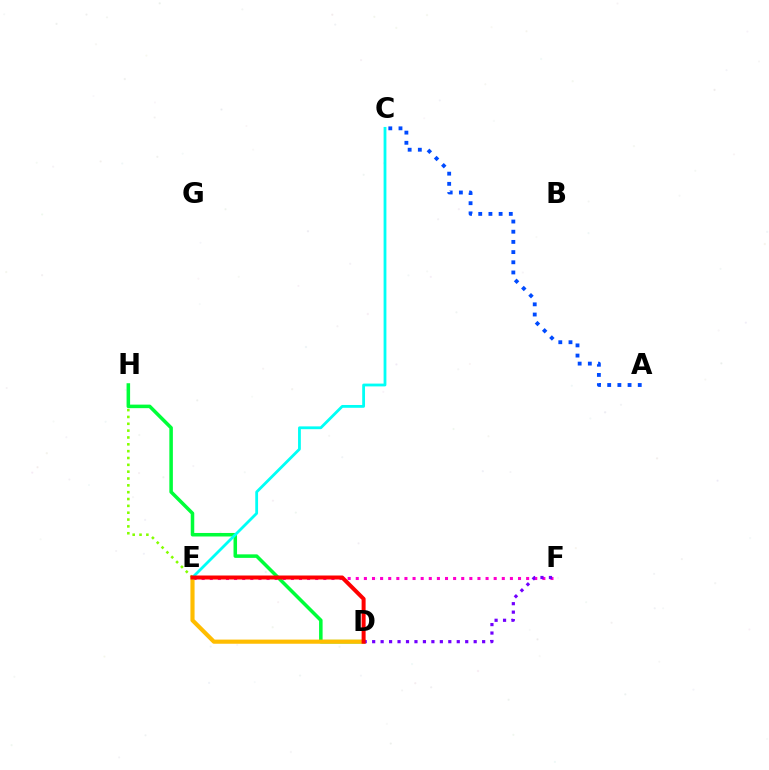{('E', 'H'): [{'color': '#84ff00', 'line_style': 'dotted', 'thickness': 1.86}], ('D', 'H'): [{'color': '#00ff39', 'line_style': 'solid', 'thickness': 2.54}], ('E', 'F'): [{'color': '#ff00cf', 'line_style': 'dotted', 'thickness': 2.2}], ('A', 'C'): [{'color': '#004bff', 'line_style': 'dotted', 'thickness': 2.77}], ('D', 'E'): [{'color': '#ffbd00', 'line_style': 'solid', 'thickness': 2.99}, {'color': '#ff0000', 'line_style': 'solid', 'thickness': 2.87}], ('D', 'F'): [{'color': '#7200ff', 'line_style': 'dotted', 'thickness': 2.3}], ('C', 'E'): [{'color': '#00fff6', 'line_style': 'solid', 'thickness': 2.02}]}